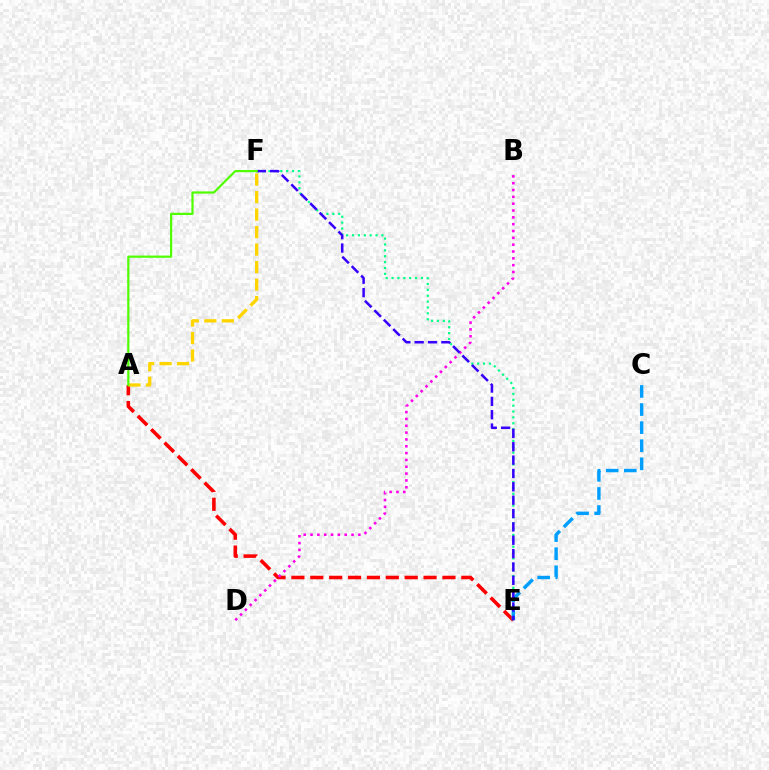{('A', 'E'): [{'color': '#ff0000', 'line_style': 'dashed', 'thickness': 2.56}], ('E', 'F'): [{'color': '#00ff86', 'line_style': 'dotted', 'thickness': 1.6}, {'color': '#3700ff', 'line_style': 'dashed', 'thickness': 1.81}], ('C', 'E'): [{'color': '#009eff', 'line_style': 'dashed', 'thickness': 2.46}], ('B', 'D'): [{'color': '#ff00ed', 'line_style': 'dotted', 'thickness': 1.86}], ('A', 'F'): [{'color': '#ffd500', 'line_style': 'dashed', 'thickness': 2.38}, {'color': '#4fff00', 'line_style': 'solid', 'thickness': 1.59}]}